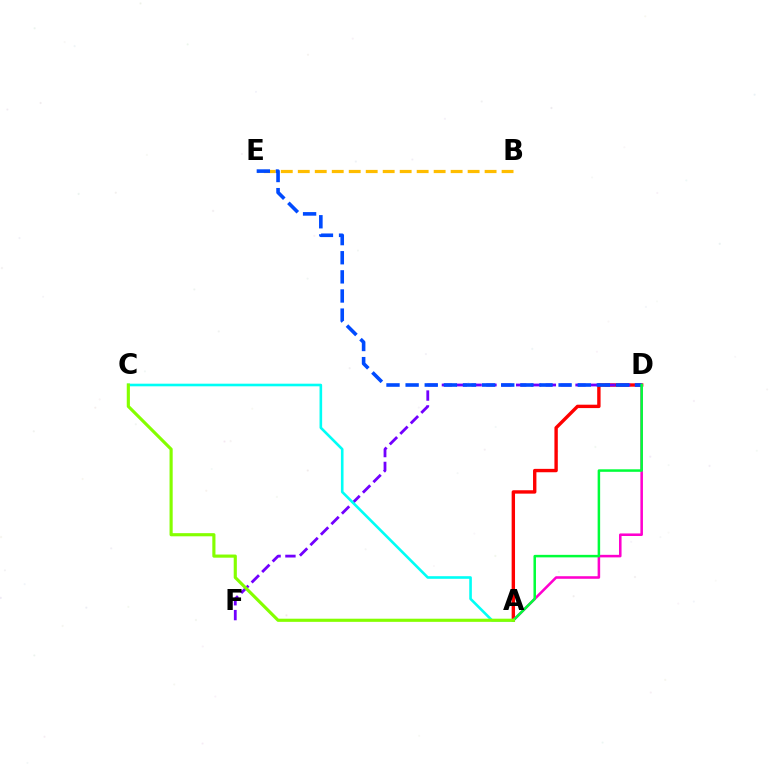{('A', 'D'): [{'color': '#ff0000', 'line_style': 'solid', 'thickness': 2.44}, {'color': '#ff00cf', 'line_style': 'solid', 'thickness': 1.84}, {'color': '#00ff39', 'line_style': 'solid', 'thickness': 1.81}], ('B', 'E'): [{'color': '#ffbd00', 'line_style': 'dashed', 'thickness': 2.31}], ('D', 'F'): [{'color': '#7200ff', 'line_style': 'dashed', 'thickness': 2.02}], ('D', 'E'): [{'color': '#004bff', 'line_style': 'dashed', 'thickness': 2.6}], ('A', 'C'): [{'color': '#00fff6', 'line_style': 'solid', 'thickness': 1.89}, {'color': '#84ff00', 'line_style': 'solid', 'thickness': 2.26}]}